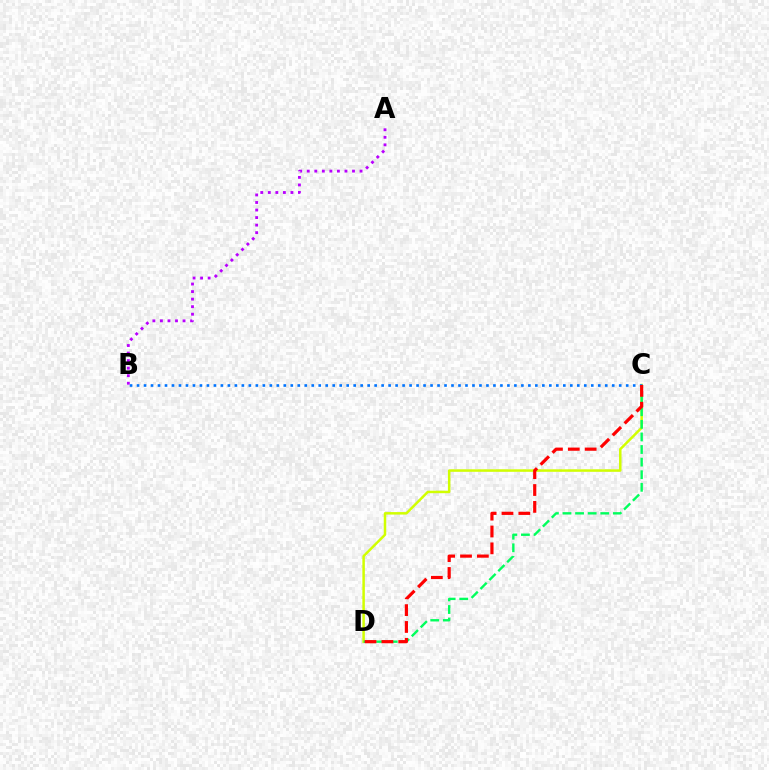{('C', 'D'): [{'color': '#d1ff00', 'line_style': 'solid', 'thickness': 1.8}, {'color': '#00ff5c', 'line_style': 'dashed', 'thickness': 1.71}, {'color': '#ff0000', 'line_style': 'dashed', 'thickness': 2.29}], ('B', 'C'): [{'color': '#0074ff', 'line_style': 'dotted', 'thickness': 1.9}], ('A', 'B'): [{'color': '#b900ff', 'line_style': 'dotted', 'thickness': 2.05}]}